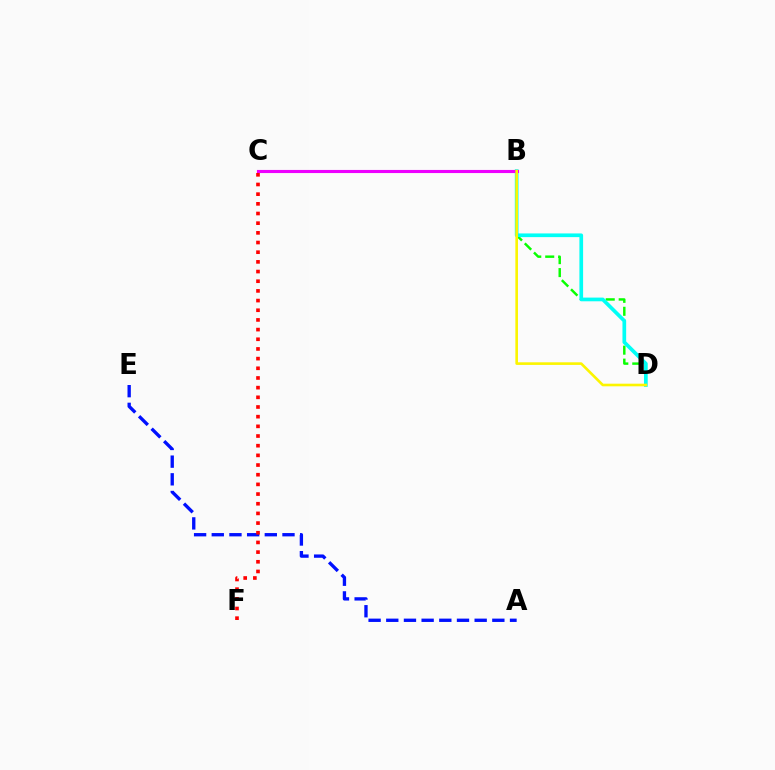{('A', 'E'): [{'color': '#0010ff', 'line_style': 'dashed', 'thickness': 2.4}], ('B', 'D'): [{'color': '#08ff00', 'line_style': 'dashed', 'thickness': 1.76}, {'color': '#00fff6', 'line_style': 'solid', 'thickness': 2.66}, {'color': '#fcf500', 'line_style': 'solid', 'thickness': 1.89}], ('B', 'C'): [{'color': '#ee00ff', 'line_style': 'solid', 'thickness': 2.24}], ('C', 'F'): [{'color': '#ff0000', 'line_style': 'dotted', 'thickness': 2.63}]}